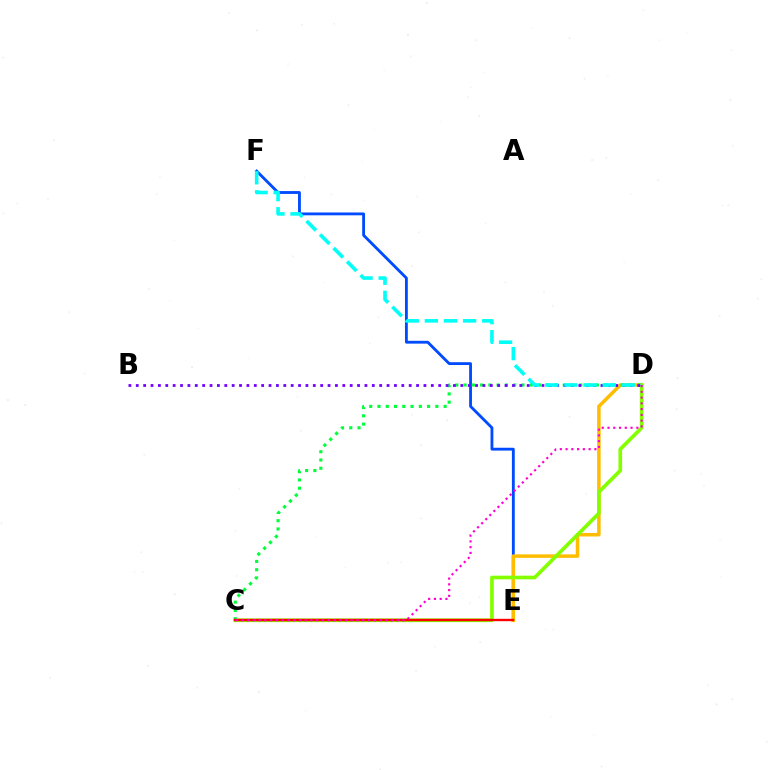{('E', 'F'): [{'color': '#004bff', 'line_style': 'solid', 'thickness': 2.04}], ('D', 'E'): [{'color': '#ffbd00', 'line_style': 'solid', 'thickness': 2.53}], ('C', 'D'): [{'color': '#84ff00', 'line_style': 'solid', 'thickness': 2.65}, {'color': '#00ff39', 'line_style': 'dotted', 'thickness': 2.25}, {'color': '#ff00cf', 'line_style': 'dotted', 'thickness': 1.56}], ('B', 'D'): [{'color': '#7200ff', 'line_style': 'dotted', 'thickness': 2.0}], ('D', 'F'): [{'color': '#00fff6', 'line_style': 'dashed', 'thickness': 2.6}], ('C', 'E'): [{'color': '#ff0000', 'line_style': 'solid', 'thickness': 1.72}]}